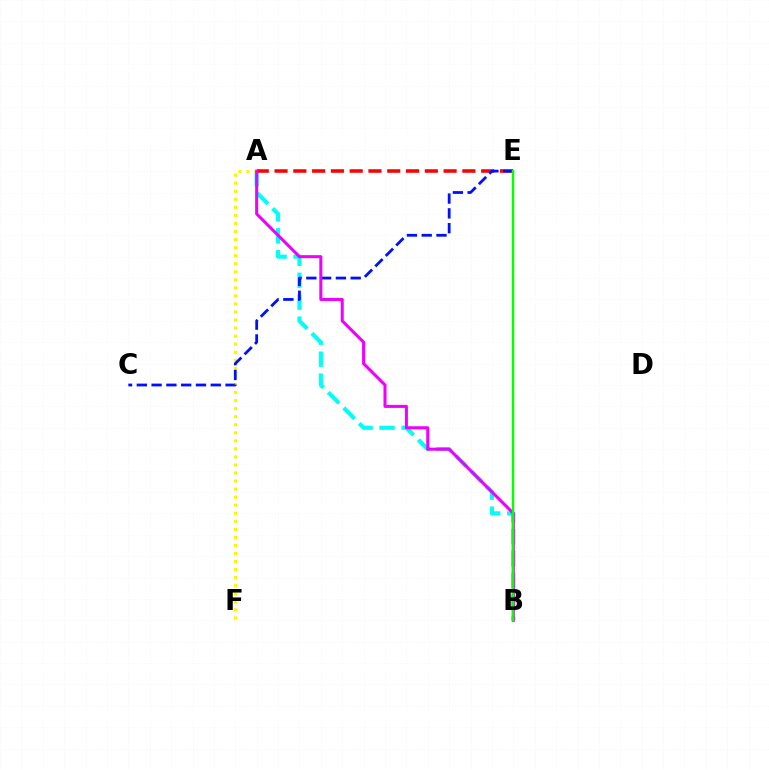{('A', 'B'): [{'color': '#00fff6', 'line_style': 'dashed', 'thickness': 2.98}, {'color': '#ee00ff', 'line_style': 'solid', 'thickness': 2.19}], ('A', 'F'): [{'color': '#fcf500', 'line_style': 'dotted', 'thickness': 2.19}], ('A', 'E'): [{'color': '#ff0000', 'line_style': 'dashed', 'thickness': 2.55}], ('C', 'E'): [{'color': '#0010ff', 'line_style': 'dashed', 'thickness': 2.01}], ('B', 'E'): [{'color': '#08ff00', 'line_style': 'solid', 'thickness': 1.78}]}